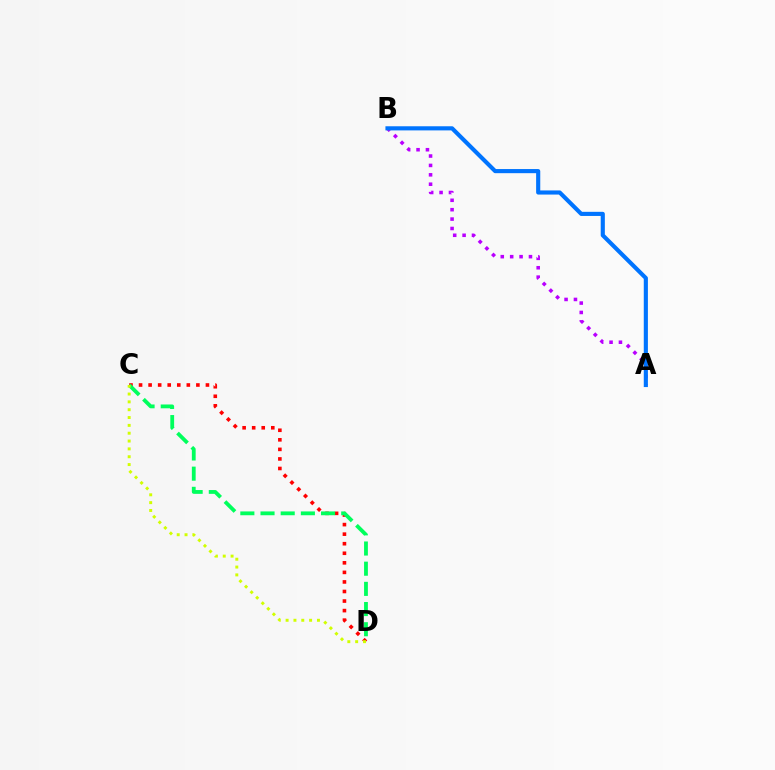{('C', 'D'): [{'color': '#ff0000', 'line_style': 'dotted', 'thickness': 2.6}, {'color': '#00ff5c', 'line_style': 'dashed', 'thickness': 2.74}, {'color': '#d1ff00', 'line_style': 'dotted', 'thickness': 2.13}], ('A', 'B'): [{'color': '#b900ff', 'line_style': 'dotted', 'thickness': 2.55}, {'color': '#0074ff', 'line_style': 'solid', 'thickness': 2.97}]}